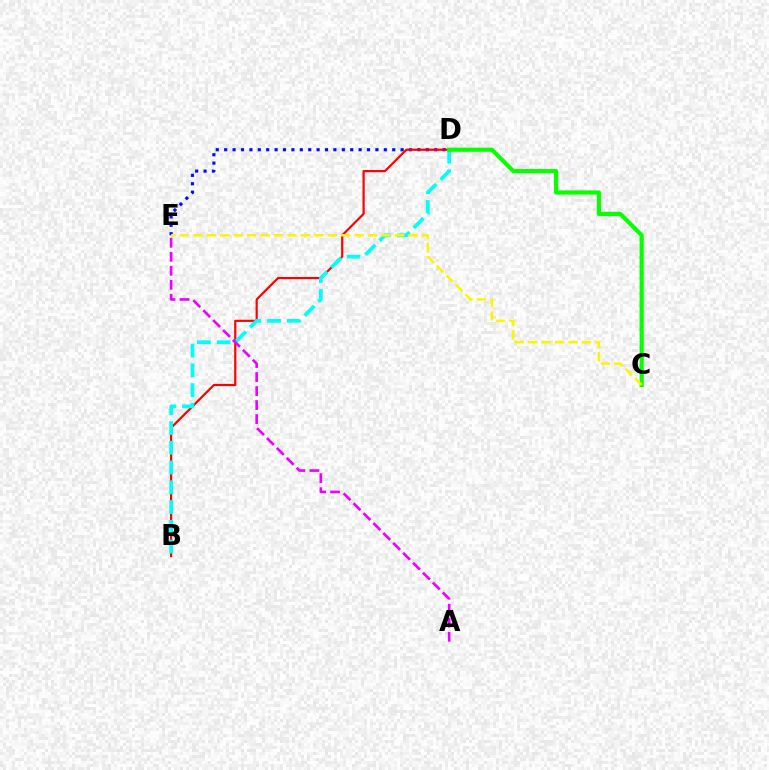{('D', 'E'): [{'color': '#0010ff', 'line_style': 'dotted', 'thickness': 2.28}], ('B', 'D'): [{'color': '#ff0000', 'line_style': 'solid', 'thickness': 1.57}, {'color': '#00fff6', 'line_style': 'dashed', 'thickness': 2.68}], ('A', 'E'): [{'color': '#ee00ff', 'line_style': 'dashed', 'thickness': 1.9}], ('C', 'D'): [{'color': '#08ff00', 'line_style': 'solid', 'thickness': 2.99}], ('C', 'E'): [{'color': '#fcf500', 'line_style': 'dashed', 'thickness': 1.83}]}